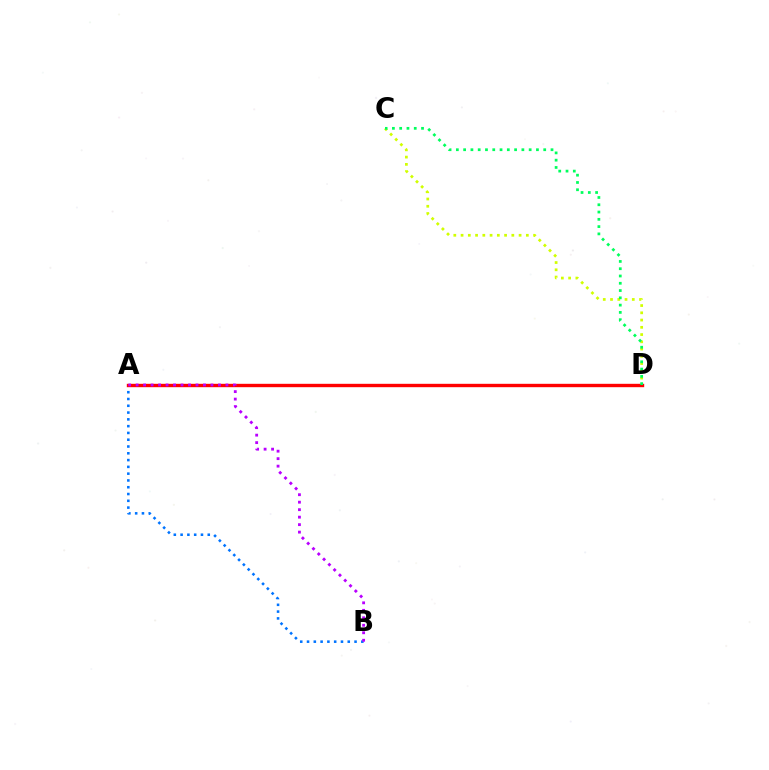{('A', 'B'): [{'color': '#0074ff', 'line_style': 'dotted', 'thickness': 1.84}, {'color': '#b900ff', 'line_style': 'dotted', 'thickness': 2.03}], ('C', 'D'): [{'color': '#d1ff00', 'line_style': 'dotted', 'thickness': 1.97}, {'color': '#00ff5c', 'line_style': 'dotted', 'thickness': 1.98}], ('A', 'D'): [{'color': '#ff0000', 'line_style': 'solid', 'thickness': 2.43}]}